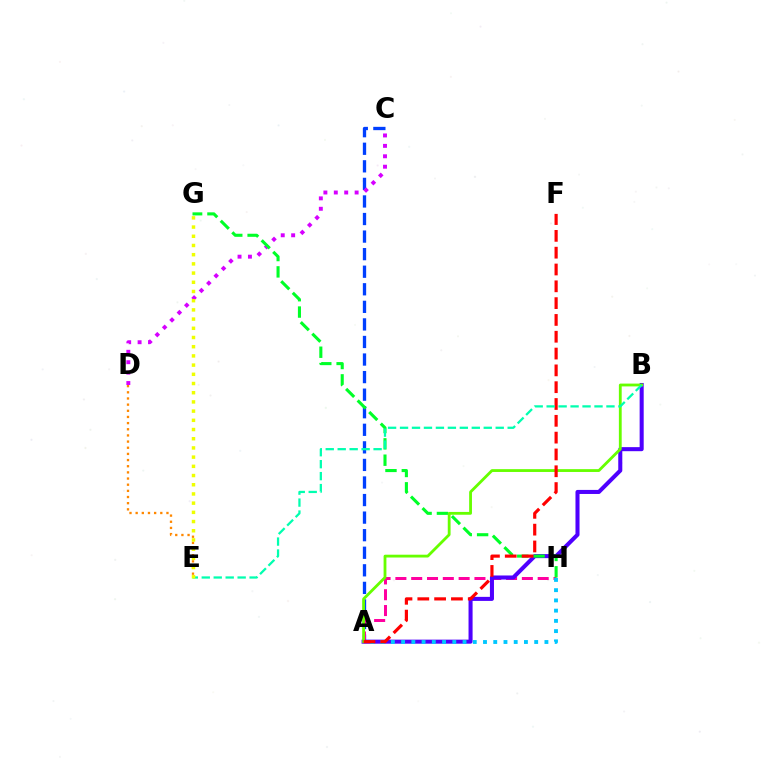{('A', 'C'): [{'color': '#003fff', 'line_style': 'dashed', 'thickness': 2.39}], ('A', 'H'): [{'color': '#ff00a0', 'line_style': 'dashed', 'thickness': 2.15}, {'color': '#00c7ff', 'line_style': 'dotted', 'thickness': 2.78}], ('A', 'B'): [{'color': '#4f00ff', 'line_style': 'solid', 'thickness': 2.92}, {'color': '#66ff00', 'line_style': 'solid', 'thickness': 2.03}], ('C', 'D'): [{'color': '#d600ff', 'line_style': 'dotted', 'thickness': 2.83}], ('D', 'E'): [{'color': '#ff8800', 'line_style': 'dotted', 'thickness': 1.67}], ('G', 'H'): [{'color': '#00ff27', 'line_style': 'dashed', 'thickness': 2.22}], ('A', 'F'): [{'color': '#ff0000', 'line_style': 'dashed', 'thickness': 2.28}], ('B', 'E'): [{'color': '#00ffaf', 'line_style': 'dashed', 'thickness': 1.62}], ('E', 'G'): [{'color': '#eeff00', 'line_style': 'dotted', 'thickness': 2.5}]}